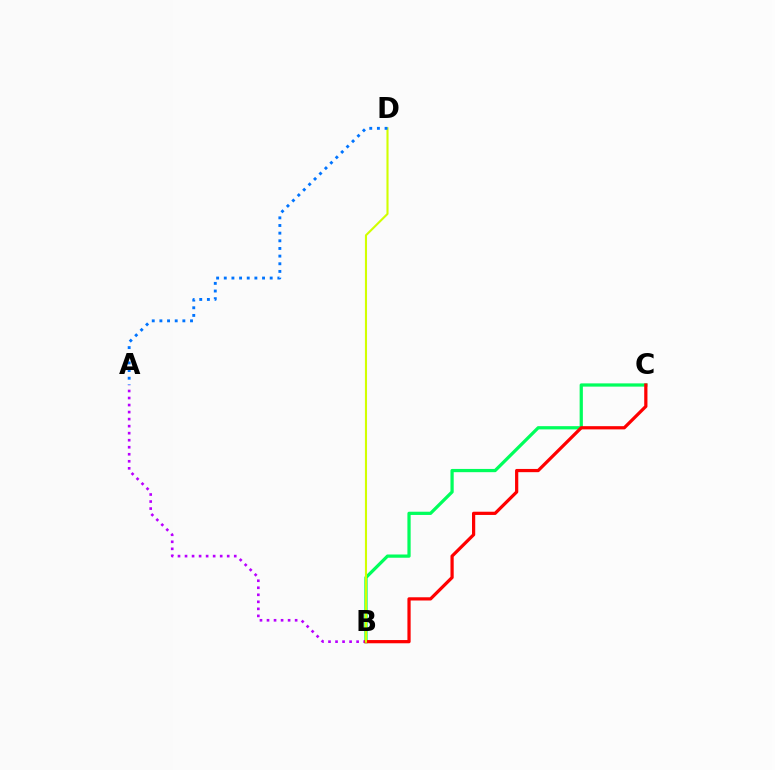{('B', 'C'): [{'color': '#00ff5c', 'line_style': 'solid', 'thickness': 2.33}, {'color': '#ff0000', 'line_style': 'solid', 'thickness': 2.32}], ('A', 'B'): [{'color': '#b900ff', 'line_style': 'dotted', 'thickness': 1.91}], ('B', 'D'): [{'color': '#d1ff00', 'line_style': 'solid', 'thickness': 1.52}], ('A', 'D'): [{'color': '#0074ff', 'line_style': 'dotted', 'thickness': 2.08}]}